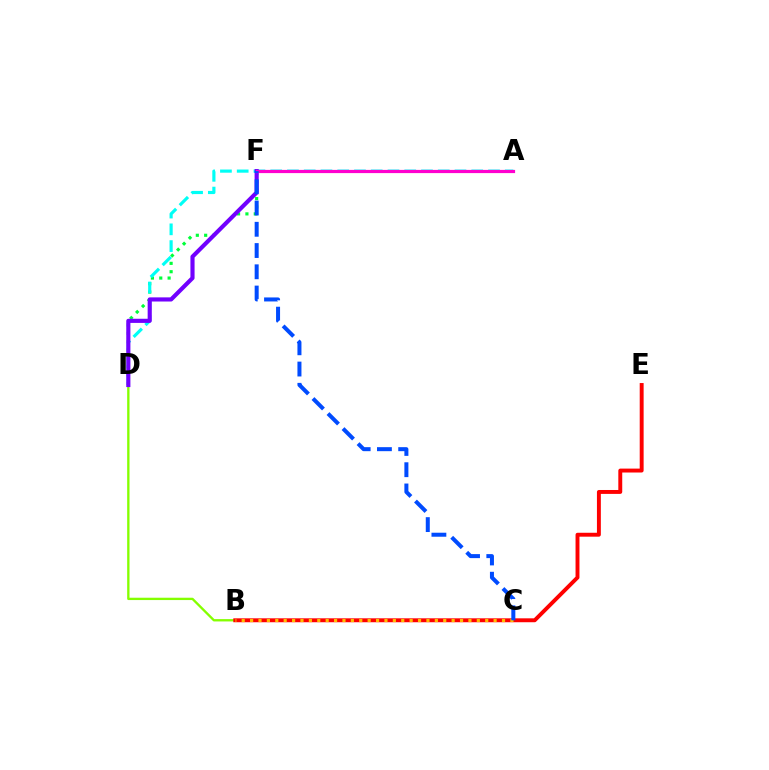{('D', 'F'): [{'color': '#00ff39', 'line_style': 'dotted', 'thickness': 2.27}, {'color': '#7200ff', 'line_style': 'solid', 'thickness': 2.98}], ('B', 'D'): [{'color': '#84ff00', 'line_style': 'solid', 'thickness': 1.68}], ('B', 'E'): [{'color': '#ff0000', 'line_style': 'solid', 'thickness': 2.82}], ('A', 'D'): [{'color': '#00fff6', 'line_style': 'dashed', 'thickness': 2.28}], ('B', 'C'): [{'color': '#ffbd00', 'line_style': 'dotted', 'thickness': 2.28}], ('A', 'F'): [{'color': '#ff00cf', 'line_style': 'solid', 'thickness': 2.3}], ('C', 'F'): [{'color': '#004bff', 'line_style': 'dashed', 'thickness': 2.89}]}